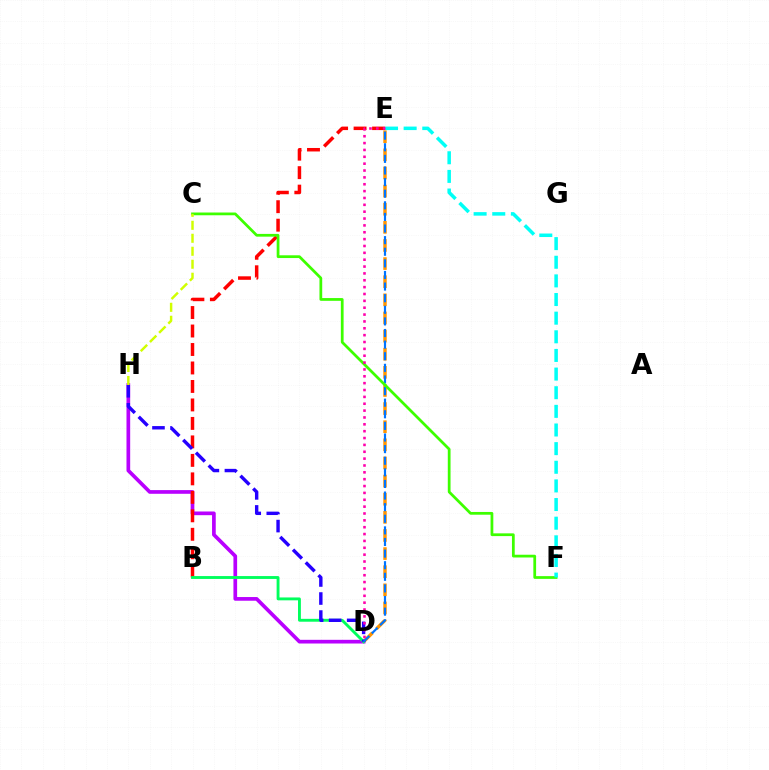{('D', 'E'): [{'color': '#ff9400', 'line_style': 'dashed', 'thickness': 2.46}, {'color': '#0074ff', 'line_style': 'dashed', 'thickness': 1.58}, {'color': '#ff00ac', 'line_style': 'dotted', 'thickness': 1.86}], ('D', 'H'): [{'color': '#b900ff', 'line_style': 'solid', 'thickness': 2.66}, {'color': '#2500ff', 'line_style': 'dashed', 'thickness': 2.45}], ('B', 'E'): [{'color': '#ff0000', 'line_style': 'dashed', 'thickness': 2.51}], ('B', 'D'): [{'color': '#00ff5c', 'line_style': 'solid', 'thickness': 2.07}], ('C', 'F'): [{'color': '#3dff00', 'line_style': 'solid', 'thickness': 1.98}], ('E', 'F'): [{'color': '#00fff6', 'line_style': 'dashed', 'thickness': 2.53}], ('C', 'H'): [{'color': '#d1ff00', 'line_style': 'dashed', 'thickness': 1.76}]}